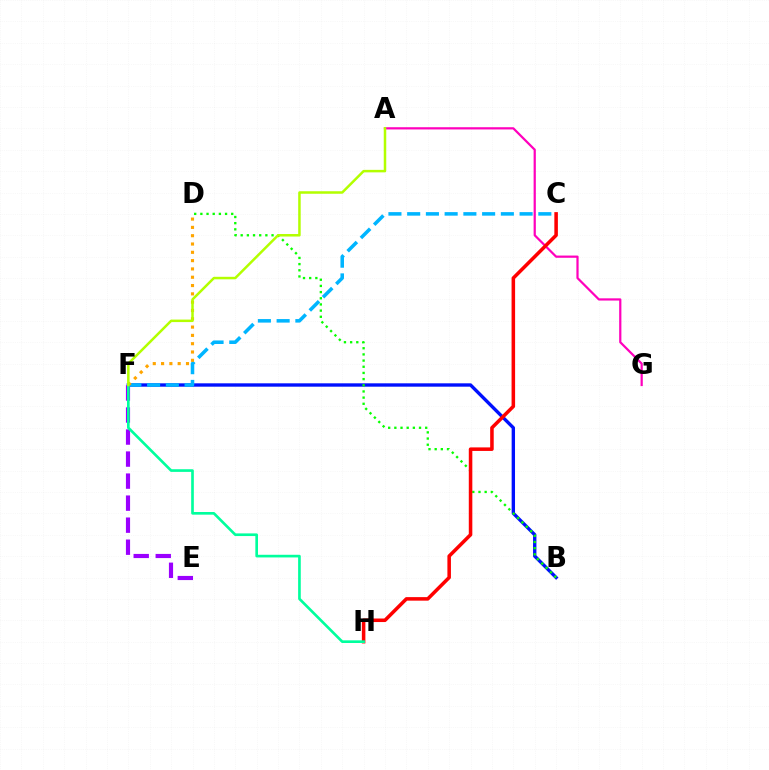{('B', 'F'): [{'color': '#0010ff', 'line_style': 'solid', 'thickness': 2.42}], ('C', 'F'): [{'color': '#00b5ff', 'line_style': 'dashed', 'thickness': 2.55}], ('D', 'F'): [{'color': '#ffa500', 'line_style': 'dotted', 'thickness': 2.26}], ('B', 'D'): [{'color': '#08ff00', 'line_style': 'dotted', 'thickness': 1.68}], ('A', 'G'): [{'color': '#ff00bd', 'line_style': 'solid', 'thickness': 1.6}], ('C', 'H'): [{'color': '#ff0000', 'line_style': 'solid', 'thickness': 2.55}], ('E', 'F'): [{'color': '#9b00ff', 'line_style': 'dashed', 'thickness': 2.99}], ('F', 'H'): [{'color': '#00ff9d', 'line_style': 'solid', 'thickness': 1.91}], ('A', 'F'): [{'color': '#b3ff00', 'line_style': 'solid', 'thickness': 1.8}]}